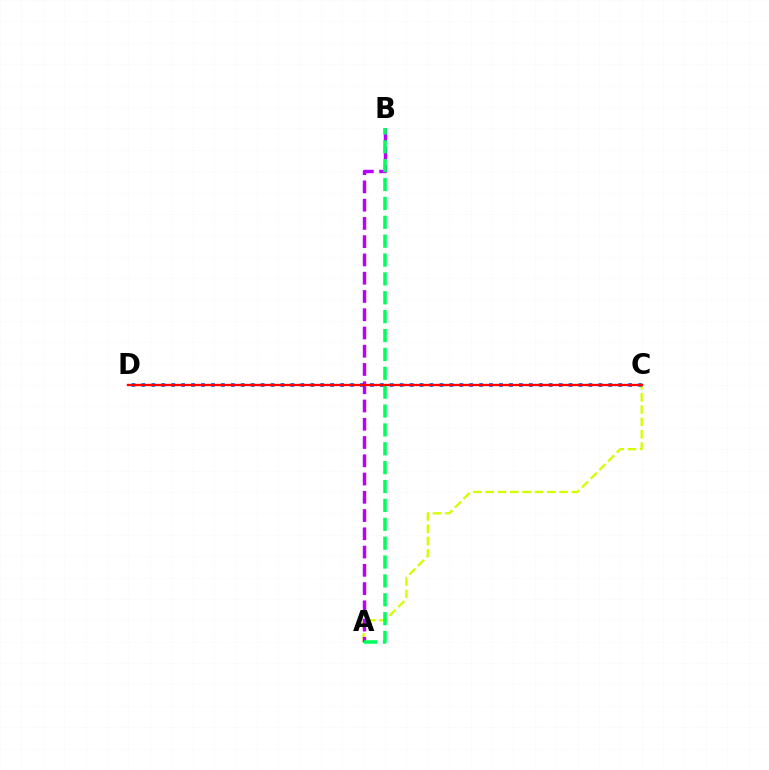{('A', 'C'): [{'color': '#d1ff00', 'line_style': 'dashed', 'thickness': 1.67}], ('C', 'D'): [{'color': '#0074ff', 'line_style': 'dotted', 'thickness': 2.7}, {'color': '#ff0000', 'line_style': 'solid', 'thickness': 1.69}], ('A', 'B'): [{'color': '#b900ff', 'line_style': 'dashed', 'thickness': 2.48}, {'color': '#00ff5c', 'line_style': 'dashed', 'thickness': 2.56}]}